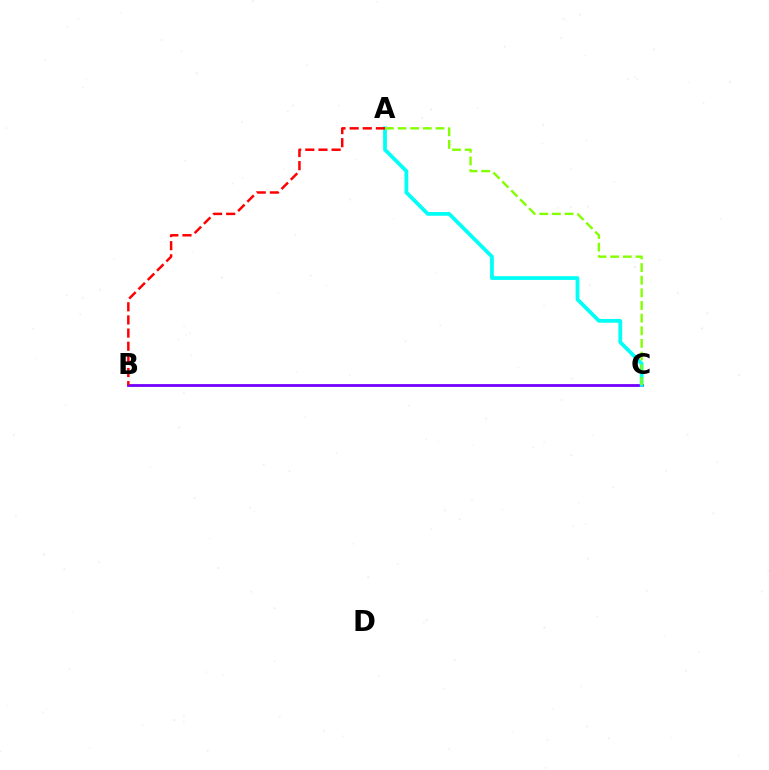{('B', 'C'): [{'color': '#7200ff', 'line_style': 'solid', 'thickness': 2.0}], ('A', 'C'): [{'color': '#00fff6', 'line_style': 'solid', 'thickness': 2.71}, {'color': '#84ff00', 'line_style': 'dashed', 'thickness': 1.72}], ('A', 'B'): [{'color': '#ff0000', 'line_style': 'dashed', 'thickness': 1.78}]}